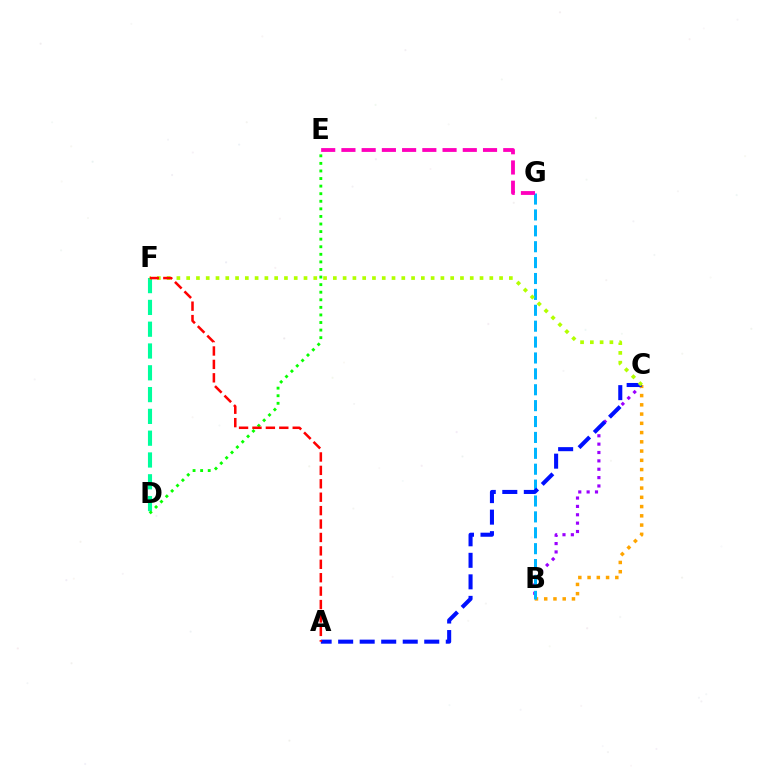{('B', 'C'): [{'color': '#9b00ff', 'line_style': 'dotted', 'thickness': 2.27}, {'color': '#ffa500', 'line_style': 'dotted', 'thickness': 2.51}], ('D', 'F'): [{'color': '#00ff9d', 'line_style': 'dashed', 'thickness': 2.96}], ('D', 'E'): [{'color': '#08ff00', 'line_style': 'dotted', 'thickness': 2.06}], ('B', 'G'): [{'color': '#00b5ff', 'line_style': 'dashed', 'thickness': 2.16}], ('A', 'C'): [{'color': '#0010ff', 'line_style': 'dashed', 'thickness': 2.92}], ('E', 'G'): [{'color': '#ff00bd', 'line_style': 'dashed', 'thickness': 2.75}], ('C', 'F'): [{'color': '#b3ff00', 'line_style': 'dotted', 'thickness': 2.66}], ('A', 'F'): [{'color': '#ff0000', 'line_style': 'dashed', 'thickness': 1.82}]}